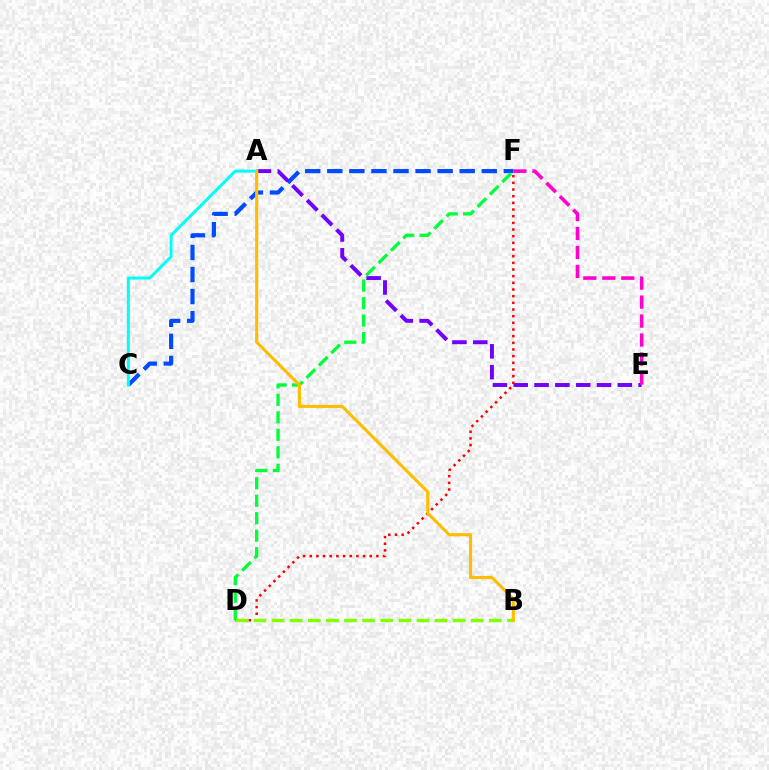{('C', 'F'): [{'color': '#004bff', 'line_style': 'dashed', 'thickness': 3.0}], ('A', 'E'): [{'color': '#7200ff', 'line_style': 'dashed', 'thickness': 2.83}], ('D', 'F'): [{'color': '#00ff39', 'line_style': 'dashed', 'thickness': 2.37}, {'color': '#ff0000', 'line_style': 'dotted', 'thickness': 1.81}], ('A', 'C'): [{'color': '#00fff6', 'line_style': 'solid', 'thickness': 2.14}], ('B', 'D'): [{'color': '#84ff00', 'line_style': 'dashed', 'thickness': 2.46}], ('A', 'B'): [{'color': '#ffbd00', 'line_style': 'solid', 'thickness': 2.24}], ('E', 'F'): [{'color': '#ff00cf', 'line_style': 'dashed', 'thickness': 2.58}]}